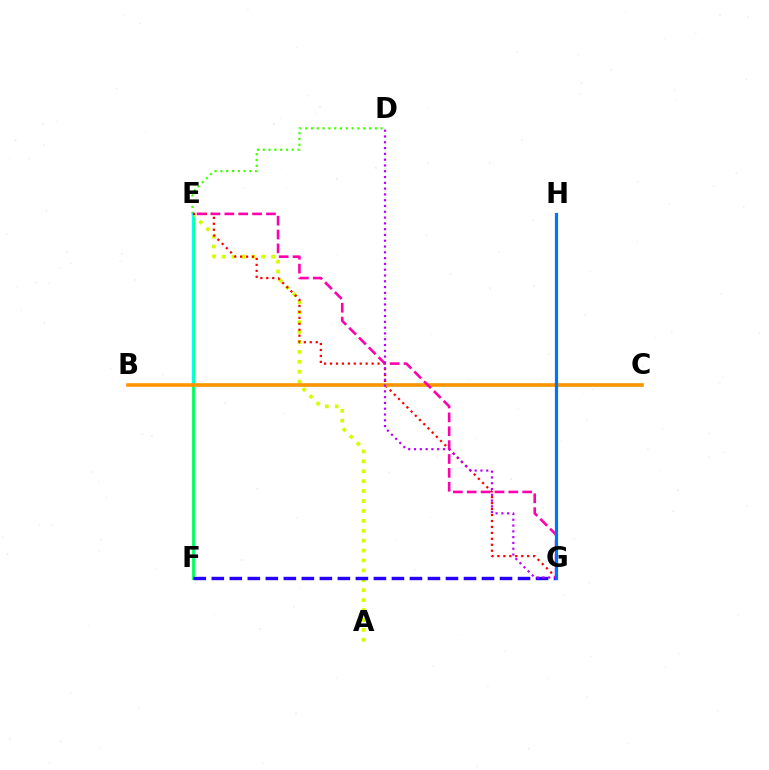{('E', 'F'): [{'color': '#00ff5c', 'line_style': 'solid', 'thickness': 2.02}], ('D', 'E'): [{'color': '#3dff00', 'line_style': 'dotted', 'thickness': 1.58}], ('A', 'E'): [{'color': '#d1ff00', 'line_style': 'dotted', 'thickness': 2.69}], ('F', 'G'): [{'color': '#2500ff', 'line_style': 'dashed', 'thickness': 2.45}], ('C', 'E'): [{'color': '#00fff6', 'line_style': 'solid', 'thickness': 1.74}], ('E', 'G'): [{'color': '#ff0000', 'line_style': 'dotted', 'thickness': 1.62}, {'color': '#ff00ac', 'line_style': 'dashed', 'thickness': 1.88}], ('B', 'C'): [{'color': '#ff9400', 'line_style': 'solid', 'thickness': 2.59}], ('G', 'H'): [{'color': '#0074ff', 'line_style': 'solid', 'thickness': 2.31}], ('D', 'G'): [{'color': '#b900ff', 'line_style': 'dotted', 'thickness': 1.57}]}